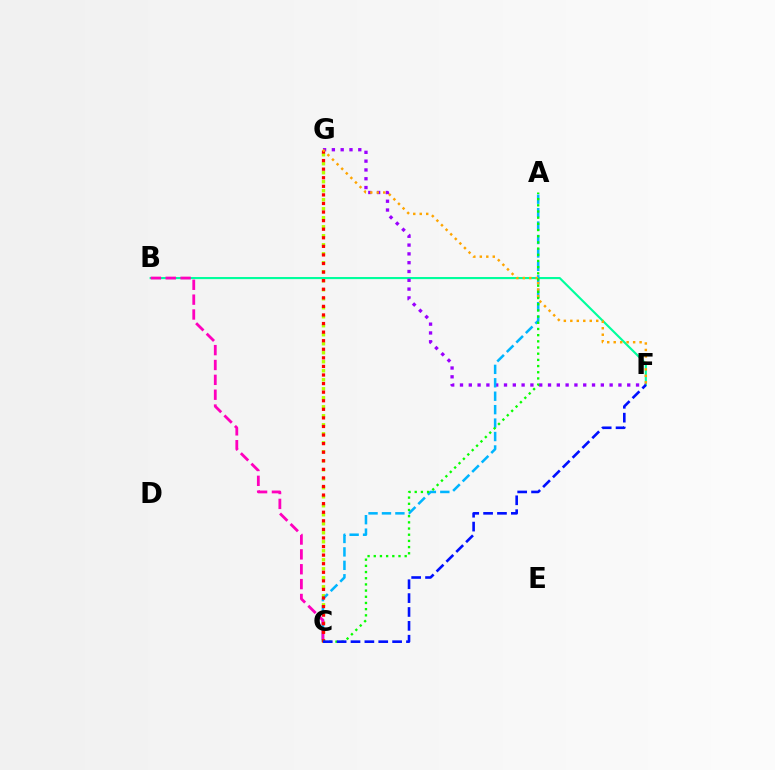{('B', 'F'): [{'color': '#00ff9d', 'line_style': 'solid', 'thickness': 1.53}], ('C', 'G'): [{'color': '#b3ff00', 'line_style': 'dotted', 'thickness': 2.45}, {'color': '#ff0000', 'line_style': 'dotted', 'thickness': 2.33}], ('F', 'G'): [{'color': '#9b00ff', 'line_style': 'dotted', 'thickness': 2.39}, {'color': '#ffa500', 'line_style': 'dotted', 'thickness': 1.76}], ('A', 'C'): [{'color': '#00b5ff', 'line_style': 'dashed', 'thickness': 1.82}, {'color': '#08ff00', 'line_style': 'dotted', 'thickness': 1.68}], ('B', 'C'): [{'color': '#ff00bd', 'line_style': 'dashed', 'thickness': 2.02}], ('C', 'F'): [{'color': '#0010ff', 'line_style': 'dashed', 'thickness': 1.88}]}